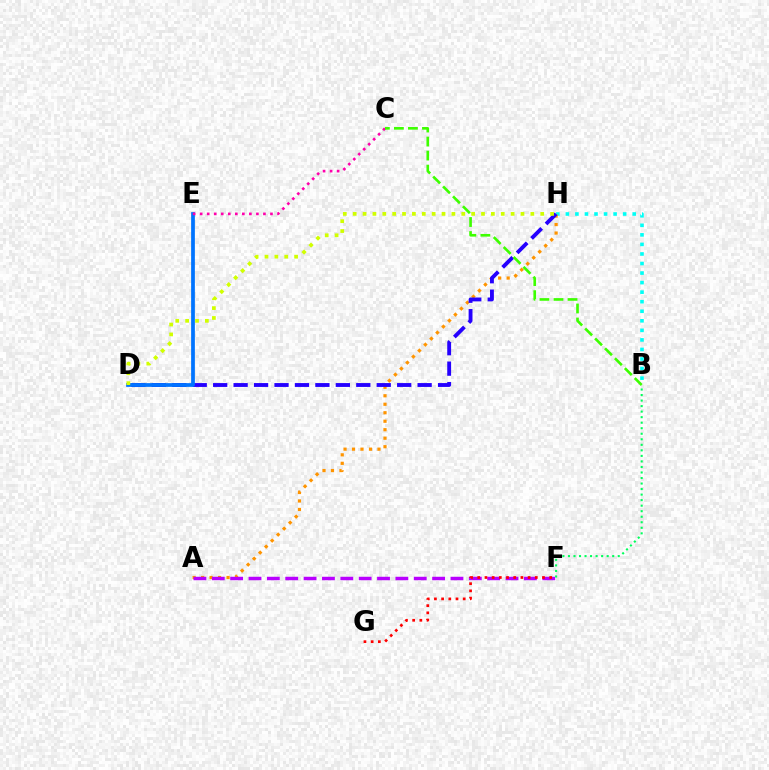{('B', 'H'): [{'color': '#00fff6', 'line_style': 'dotted', 'thickness': 2.59}], ('A', 'H'): [{'color': '#ff9400', 'line_style': 'dotted', 'thickness': 2.31}], ('D', 'H'): [{'color': '#2500ff', 'line_style': 'dashed', 'thickness': 2.78}, {'color': '#d1ff00', 'line_style': 'dotted', 'thickness': 2.68}], ('D', 'E'): [{'color': '#0074ff', 'line_style': 'solid', 'thickness': 2.69}], ('C', 'E'): [{'color': '#ff00ac', 'line_style': 'dotted', 'thickness': 1.91}], ('A', 'F'): [{'color': '#b900ff', 'line_style': 'dashed', 'thickness': 2.49}], ('B', 'C'): [{'color': '#3dff00', 'line_style': 'dashed', 'thickness': 1.91}], ('B', 'F'): [{'color': '#00ff5c', 'line_style': 'dotted', 'thickness': 1.5}], ('F', 'G'): [{'color': '#ff0000', 'line_style': 'dotted', 'thickness': 1.95}]}